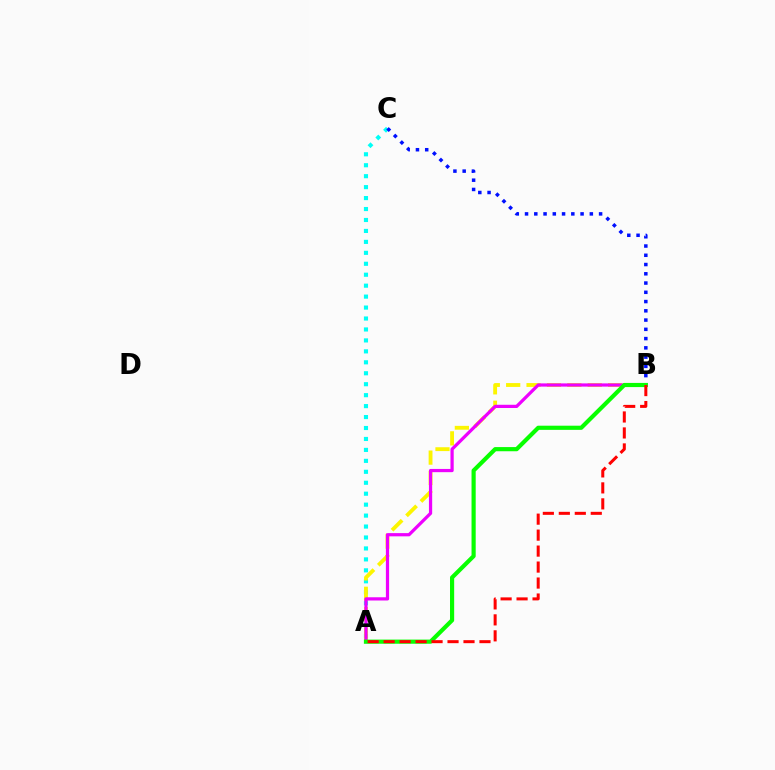{('A', 'C'): [{'color': '#00fff6', 'line_style': 'dotted', 'thickness': 2.97}], ('A', 'B'): [{'color': '#fcf500', 'line_style': 'dashed', 'thickness': 2.77}, {'color': '#ee00ff', 'line_style': 'solid', 'thickness': 2.32}, {'color': '#08ff00', 'line_style': 'solid', 'thickness': 2.99}, {'color': '#ff0000', 'line_style': 'dashed', 'thickness': 2.17}], ('B', 'C'): [{'color': '#0010ff', 'line_style': 'dotted', 'thickness': 2.52}]}